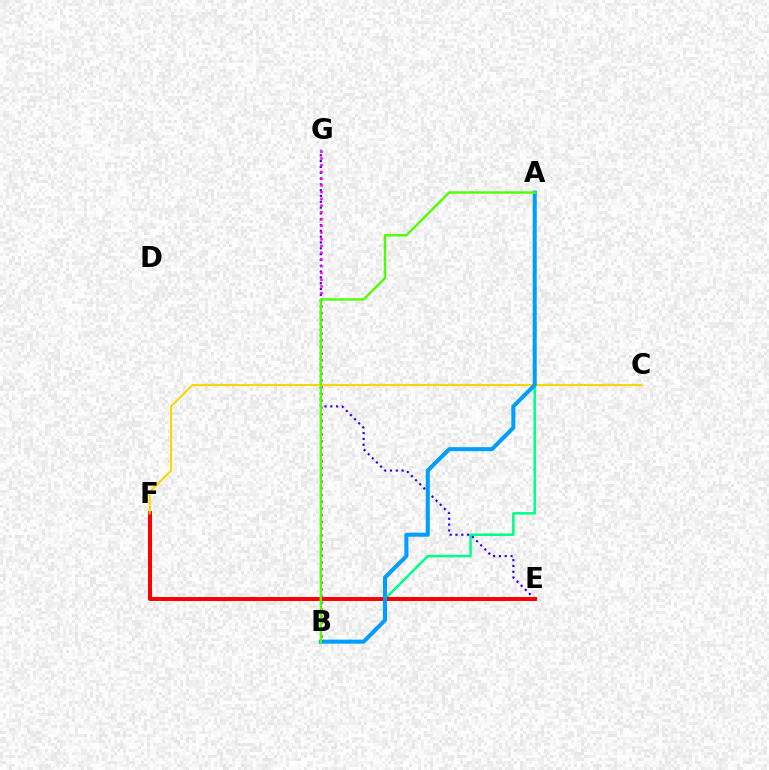{('A', 'B'): [{'color': '#00ff86', 'line_style': 'solid', 'thickness': 1.79}, {'color': '#009eff', 'line_style': 'solid', 'thickness': 2.91}, {'color': '#4fff00', 'line_style': 'solid', 'thickness': 1.72}], ('E', 'G'): [{'color': '#3700ff', 'line_style': 'dotted', 'thickness': 1.58}], ('E', 'F'): [{'color': '#ff0000', 'line_style': 'solid', 'thickness': 2.87}], ('C', 'F'): [{'color': '#ffd500', 'line_style': 'solid', 'thickness': 1.52}], ('B', 'G'): [{'color': '#ff00ed', 'line_style': 'dotted', 'thickness': 1.83}]}